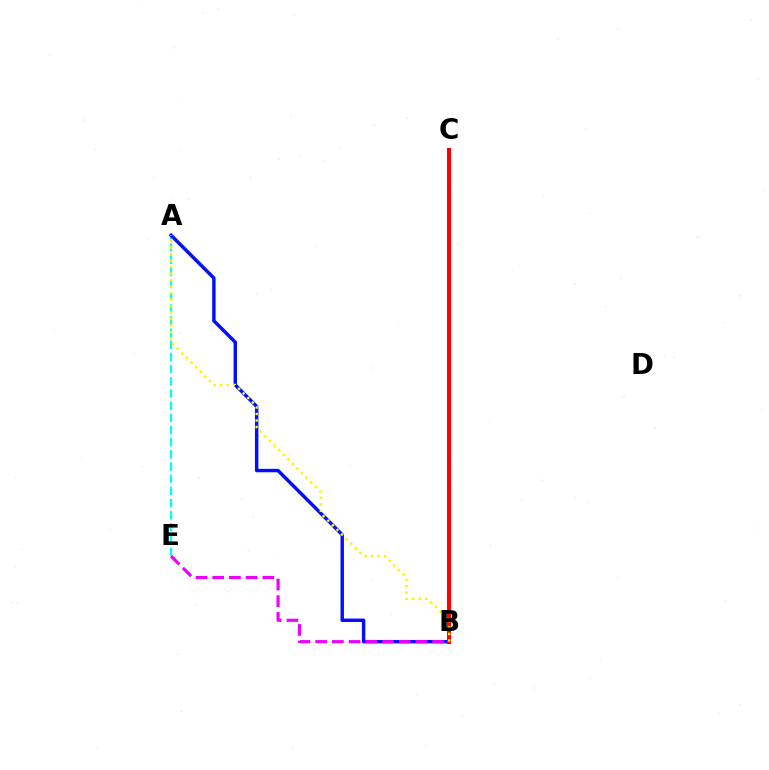{('B', 'C'): [{'color': '#08ff00', 'line_style': 'dotted', 'thickness': 2.23}, {'color': '#ff0000', 'line_style': 'solid', 'thickness': 2.92}], ('A', 'E'): [{'color': '#00fff6', 'line_style': 'dashed', 'thickness': 1.65}], ('A', 'B'): [{'color': '#0010ff', 'line_style': 'solid', 'thickness': 2.48}, {'color': '#fcf500', 'line_style': 'dotted', 'thickness': 1.76}], ('B', 'E'): [{'color': '#ee00ff', 'line_style': 'dashed', 'thickness': 2.27}]}